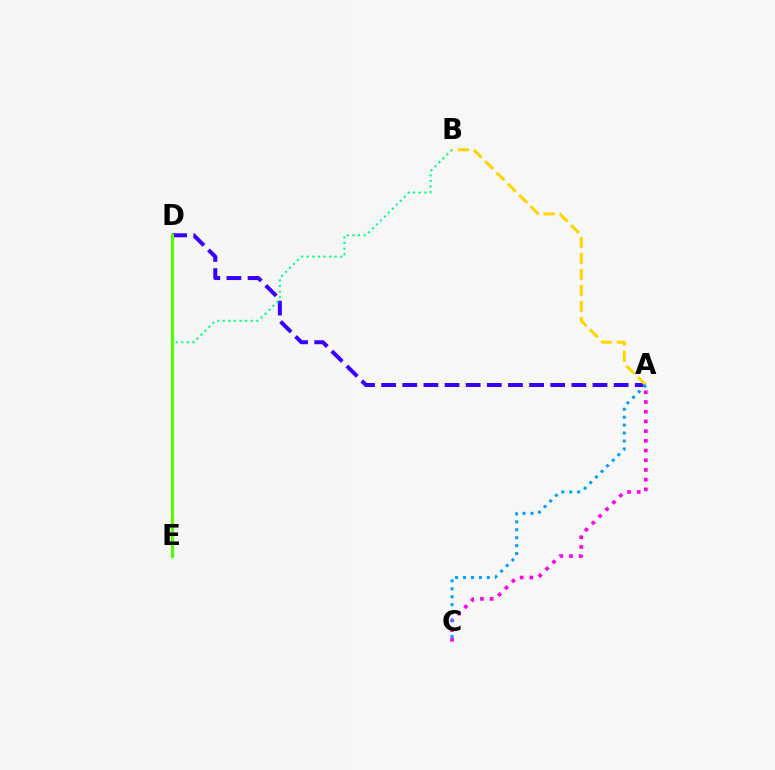{('A', 'D'): [{'color': '#3700ff', 'line_style': 'dashed', 'thickness': 2.87}], ('B', 'E'): [{'color': '#00ff86', 'line_style': 'dotted', 'thickness': 1.52}], ('A', 'C'): [{'color': '#ff00ed', 'line_style': 'dotted', 'thickness': 2.64}, {'color': '#009eff', 'line_style': 'dotted', 'thickness': 2.16}], ('D', 'E'): [{'color': '#ff0000', 'line_style': 'dashed', 'thickness': 1.97}, {'color': '#4fff00', 'line_style': 'solid', 'thickness': 2.25}], ('A', 'B'): [{'color': '#ffd500', 'line_style': 'dashed', 'thickness': 2.18}]}